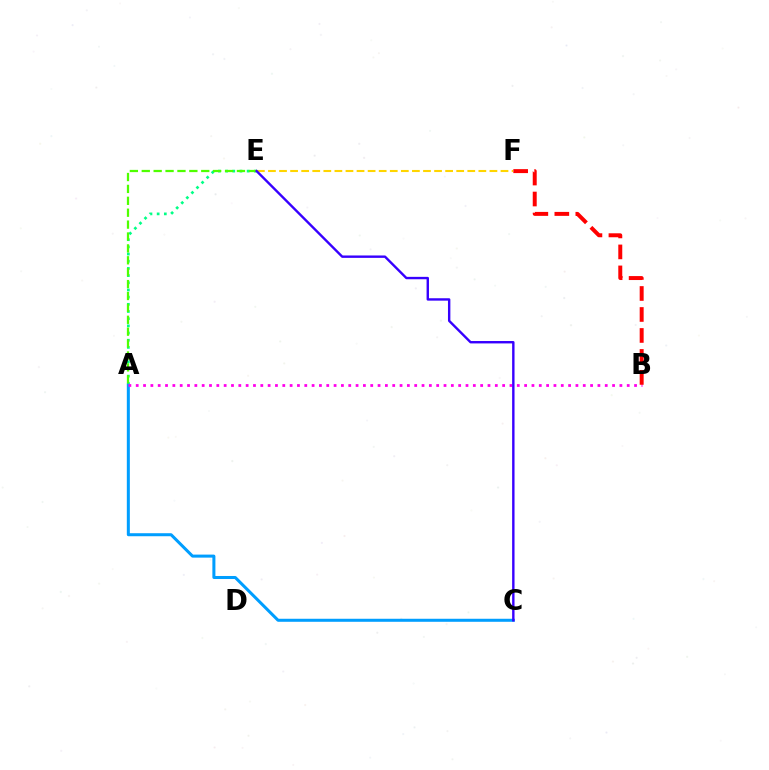{('E', 'F'): [{'color': '#ffd500', 'line_style': 'dashed', 'thickness': 1.5}], ('A', 'E'): [{'color': '#00ff86', 'line_style': 'dotted', 'thickness': 1.95}, {'color': '#4fff00', 'line_style': 'dashed', 'thickness': 1.62}], ('A', 'C'): [{'color': '#009eff', 'line_style': 'solid', 'thickness': 2.18}], ('A', 'B'): [{'color': '#ff00ed', 'line_style': 'dotted', 'thickness': 1.99}], ('B', 'F'): [{'color': '#ff0000', 'line_style': 'dashed', 'thickness': 2.85}], ('C', 'E'): [{'color': '#3700ff', 'line_style': 'solid', 'thickness': 1.73}]}